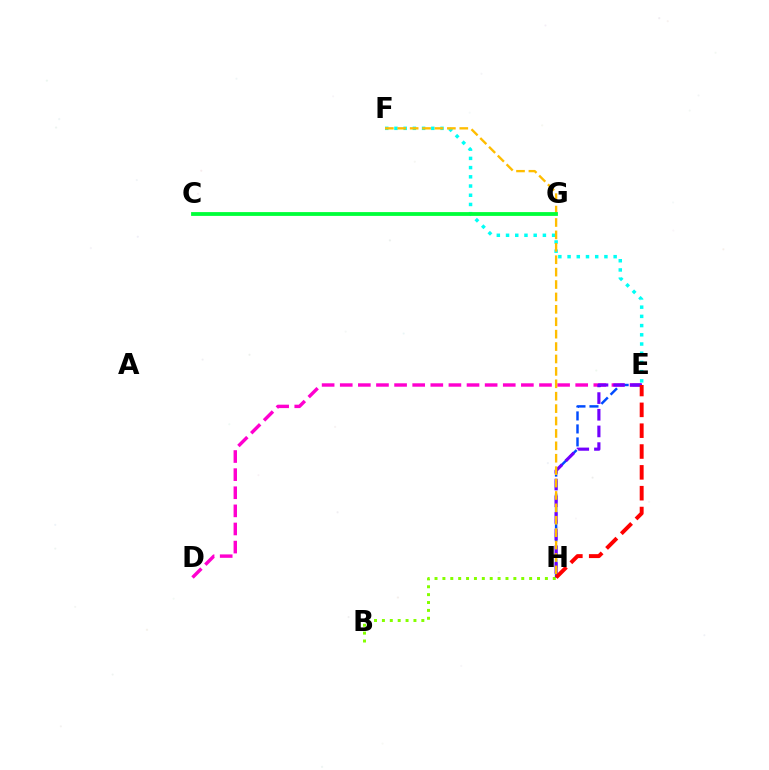{('B', 'H'): [{'color': '#84ff00', 'line_style': 'dotted', 'thickness': 2.14}], ('E', 'F'): [{'color': '#00fff6', 'line_style': 'dotted', 'thickness': 2.5}], ('D', 'E'): [{'color': '#ff00cf', 'line_style': 'dashed', 'thickness': 2.46}], ('E', 'H'): [{'color': '#004bff', 'line_style': 'dashed', 'thickness': 1.77}, {'color': '#7200ff', 'line_style': 'dashed', 'thickness': 2.27}, {'color': '#ff0000', 'line_style': 'dashed', 'thickness': 2.83}], ('F', 'H'): [{'color': '#ffbd00', 'line_style': 'dashed', 'thickness': 1.69}], ('C', 'G'): [{'color': '#00ff39', 'line_style': 'solid', 'thickness': 2.74}]}